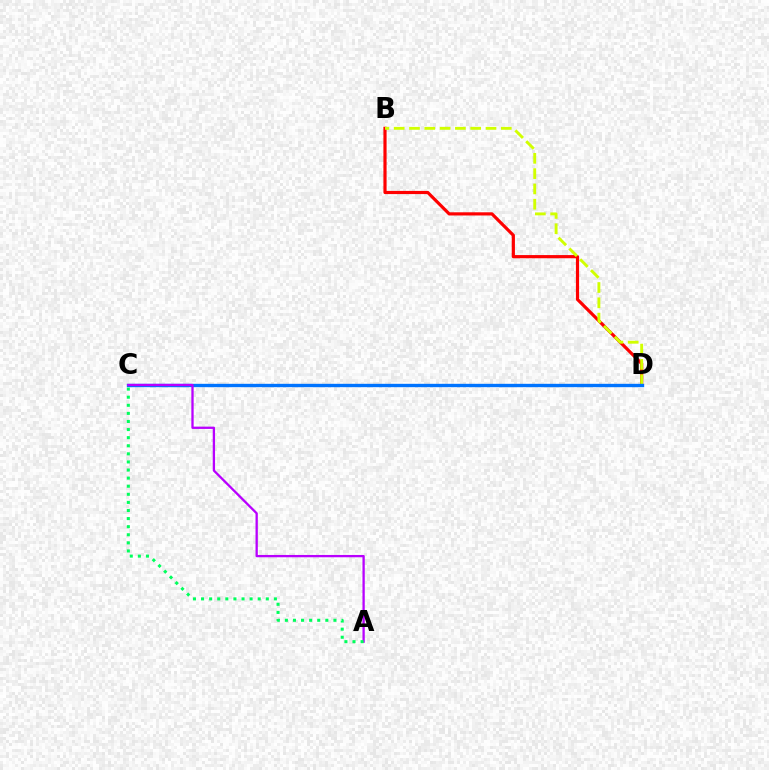{('B', 'D'): [{'color': '#ff0000', 'line_style': 'solid', 'thickness': 2.29}, {'color': '#d1ff00', 'line_style': 'dashed', 'thickness': 2.08}], ('C', 'D'): [{'color': '#0074ff', 'line_style': 'solid', 'thickness': 2.43}], ('A', 'C'): [{'color': '#b900ff', 'line_style': 'solid', 'thickness': 1.66}, {'color': '#00ff5c', 'line_style': 'dotted', 'thickness': 2.2}]}